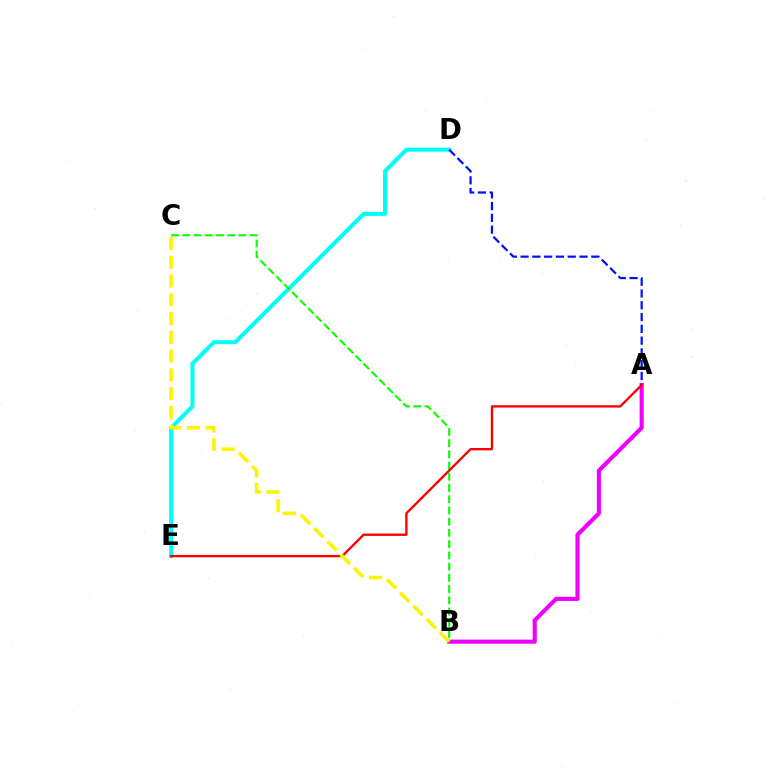{('A', 'B'): [{'color': '#ee00ff', 'line_style': 'solid', 'thickness': 2.96}], ('D', 'E'): [{'color': '#00fff6', 'line_style': 'solid', 'thickness': 2.88}], ('A', 'D'): [{'color': '#0010ff', 'line_style': 'dashed', 'thickness': 1.6}], ('B', 'C'): [{'color': '#08ff00', 'line_style': 'dashed', 'thickness': 1.53}, {'color': '#fcf500', 'line_style': 'dashed', 'thickness': 2.55}], ('A', 'E'): [{'color': '#ff0000', 'line_style': 'solid', 'thickness': 1.68}]}